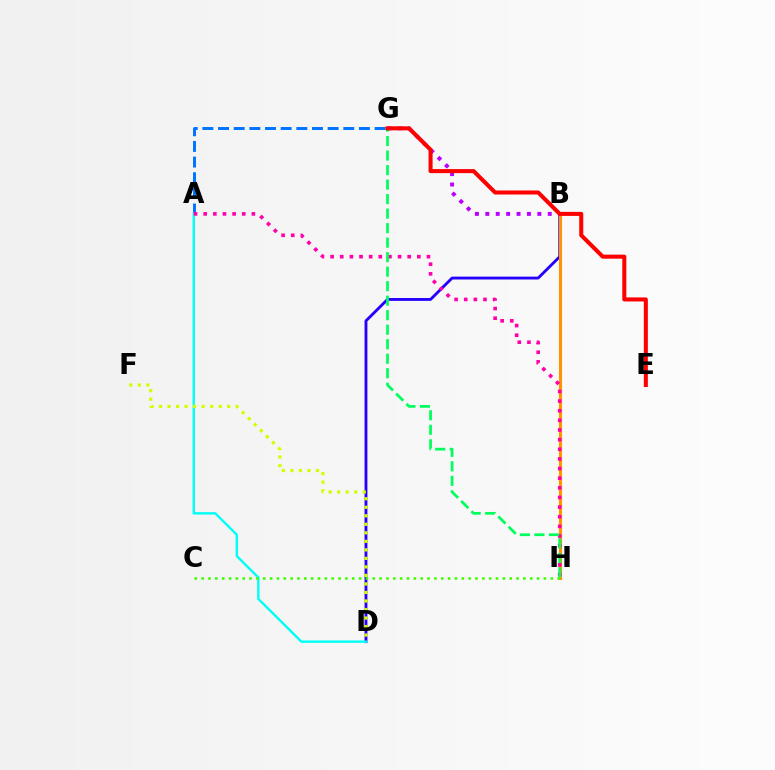{('B', 'D'): [{'color': '#2500ff', 'line_style': 'solid', 'thickness': 2.05}], ('A', 'G'): [{'color': '#0074ff', 'line_style': 'dashed', 'thickness': 2.13}], ('A', 'D'): [{'color': '#00fff6', 'line_style': 'solid', 'thickness': 1.73}], ('B', 'H'): [{'color': '#ff9400', 'line_style': 'solid', 'thickness': 2.24}], ('A', 'H'): [{'color': '#ff00ac', 'line_style': 'dotted', 'thickness': 2.62}], ('B', 'G'): [{'color': '#b900ff', 'line_style': 'dotted', 'thickness': 2.83}], ('G', 'H'): [{'color': '#00ff5c', 'line_style': 'dashed', 'thickness': 1.97}], ('E', 'G'): [{'color': '#ff0000', 'line_style': 'solid', 'thickness': 2.91}], ('D', 'F'): [{'color': '#d1ff00', 'line_style': 'dotted', 'thickness': 2.32}], ('C', 'H'): [{'color': '#3dff00', 'line_style': 'dotted', 'thickness': 1.86}]}